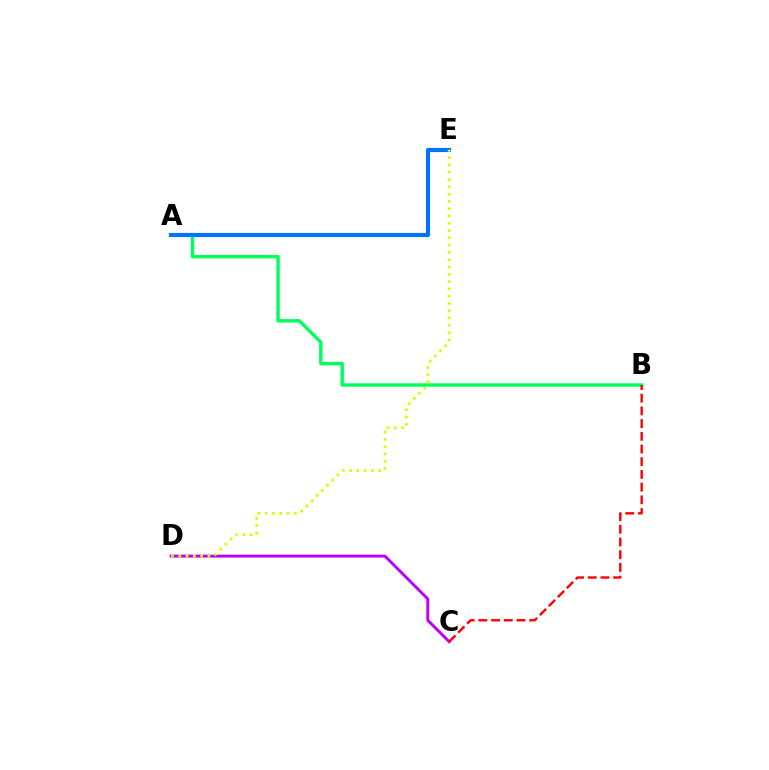{('C', 'D'): [{'color': '#b900ff', 'line_style': 'solid', 'thickness': 2.11}], ('A', 'B'): [{'color': '#00ff5c', 'line_style': 'solid', 'thickness': 2.45}], ('B', 'C'): [{'color': '#ff0000', 'line_style': 'dashed', 'thickness': 1.73}], ('A', 'E'): [{'color': '#0074ff', 'line_style': 'solid', 'thickness': 2.99}], ('D', 'E'): [{'color': '#d1ff00', 'line_style': 'dotted', 'thickness': 1.98}]}